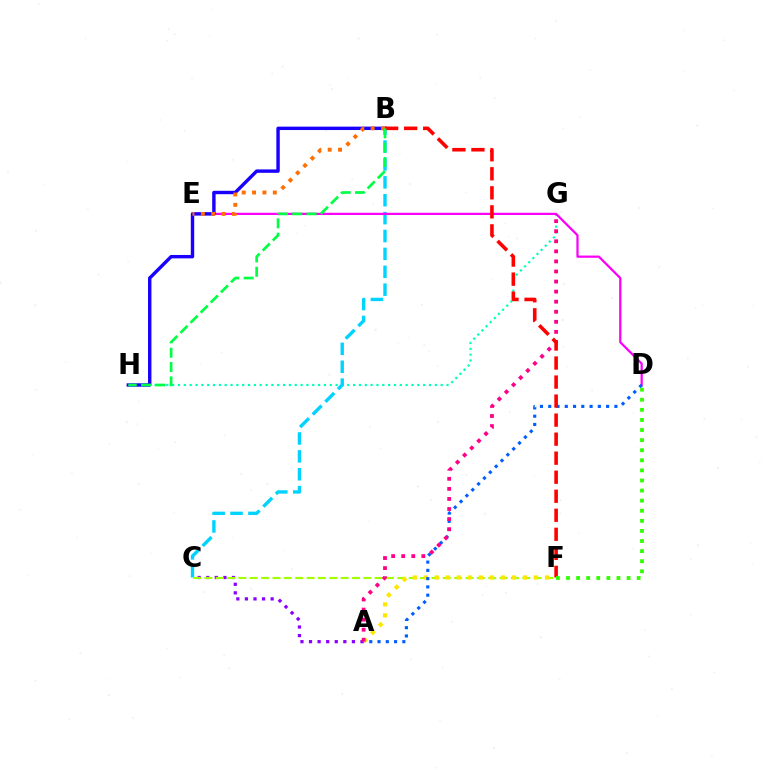{('A', 'C'): [{'color': '#8a00ff', 'line_style': 'dotted', 'thickness': 2.33}], ('G', 'H'): [{'color': '#00ffbb', 'line_style': 'dotted', 'thickness': 1.59}], ('B', 'C'): [{'color': '#00d3ff', 'line_style': 'dashed', 'thickness': 2.43}], ('D', 'E'): [{'color': '#fa00f9', 'line_style': 'solid', 'thickness': 1.61}], ('C', 'F'): [{'color': '#a2ff00', 'line_style': 'dashed', 'thickness': 1.54}], ('B', 'H'): [{'color': '#1900ff', 'line_style': 'solid', 'thickness': 2.45}, {'color': '#00ff45', 'line_style': 'dashed', 'thickness': 1.95}], ('A', 'F'): [{'color': '#ffe600', 'line_style': 'dotted', 'thickness': 2.99}], ('A', 'D'): [{'color': '#005dff', 'line_style': 'dotted', 'thickness': 2.25}], ('A', 'G'): [{'color': '#ff0088', 'line_style': 'dotted', 'thickness': 2.73}], ('B', 'E'): [{'color': '#ff7000', 'line_style': 'dotted', 'thickness': 2.82}], ('B', 'F'): [{'color': '#ff0000', 'line_style': 'dashed', 'thickness': 2.59}], ('D', 'F'): [{'color': '#31ff00', 'line_style': 'dotted', 'thickness': 2.74}]}